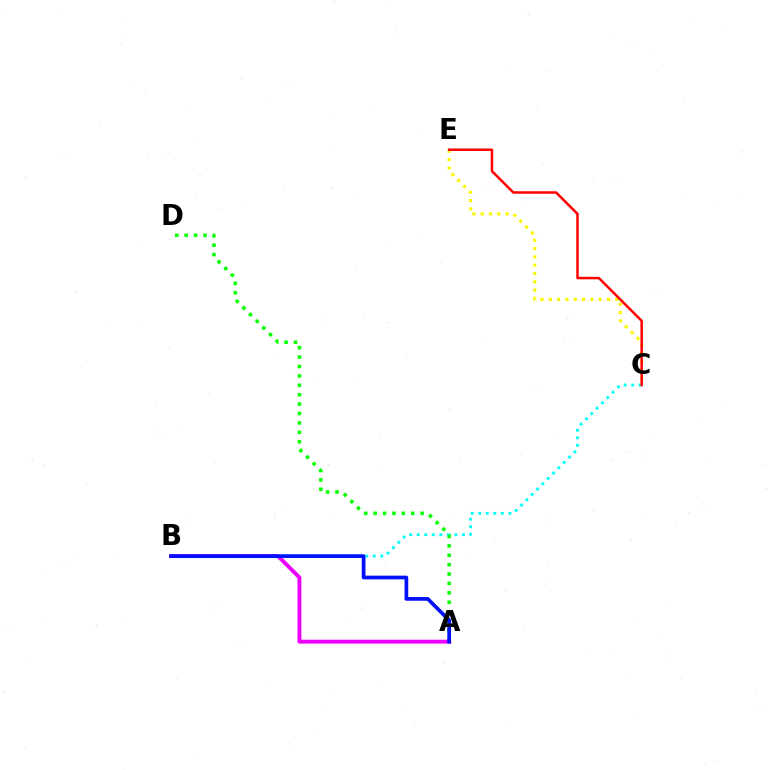{('B', 'C'): [{'color': '#00fff6', 'line_style': 'dotted', 'thickness': 2.05}], ('C', 'E'): [{'color': '#fcf500', 'line_style': 'dotted', 'thickness': 2.26}, {'color': '#ff0000', 'line_style': 'solid', 'thickness': 1.8}], ('A', 'D'): [{'color': '#08ff00', 'line_style': 'dotted', 'thickness': 2.55}], ('A', 'B'): [{'color': '#ee00ff', 'line_style': 'solid', 'thickness': 2.81}, {'color': '#0010ff', 'line_style': 'solid', 'thickness': 2.67}]}